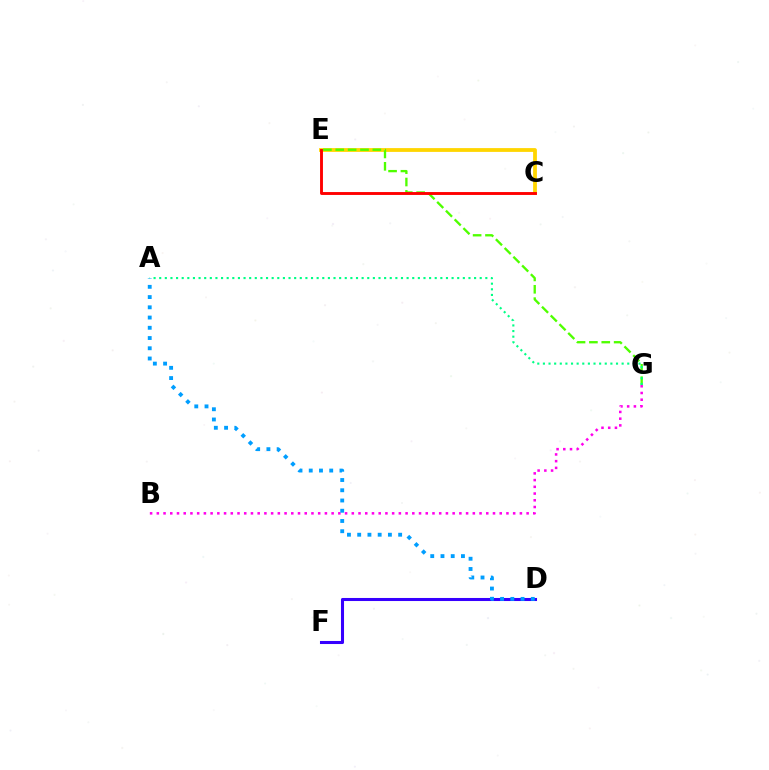{('D', 'F'): [{'color': '#3700ff', 'line_style': 'solid', 'thickness': 2.2}], ('C', 'E'): [{'color': '#ffd500', 'line_style': 'solid', 'thickness': 2.73}, {'color': '#ff0000', 'line_style': 'solid', 'thickness': 2.08}], ('E', 'G'): [{'color': '#4fff00', 'line_style': 'dashed', 'thickness': 1.68}], ('A', 'G'): [{'color': '#00ff86', 'line_style': 'dotted', 'thickness': 1.53}], ('B', 'G'): [{'color': '#ff00ed', 'line_style': 'dotted', 'thickness': 1.83}], ('A', 'D'): [{'color': '#009eff', 'line_style': 'dotted', 'thickness': 2.78}]}